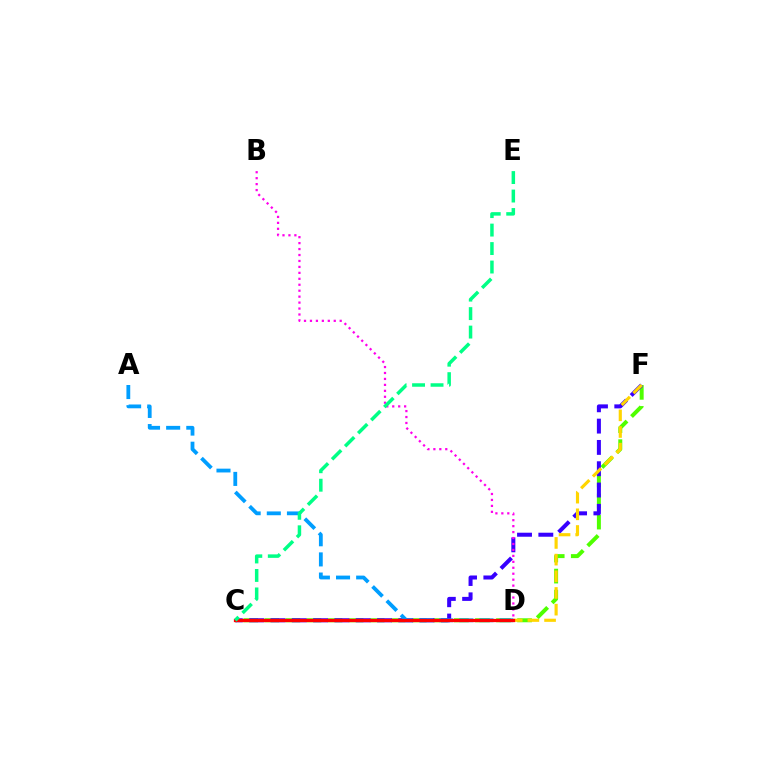{('C', 'F'): [{'color': '#4fff00', 'line_style': 'dashed', 'thickness': 2.86}, {'color': '#3700ff', 'line_style': 'dashed', 'thickness': 2.89}], ('D', 'F'): [{'color': '#ffd500', 'line_style': 'dashed', 'thickness': 2.27}], ('B', 'D'): [{'color': '#ff00ed', 'line_style': 'dotted', 'thickness': 1.62}], ('A', 'D'): [{'color': '#009eff', 'line_style': 'dashed', 'thickness': 2.74}], ('C', 'D'): [{'color': '#ff0000', 'line_style': 'solid', 'thickness': 2.35}], ('C', 'E'): [{'color': '#00ff86', 'line_style': 'dashed', 'thickness': 2.51}]}